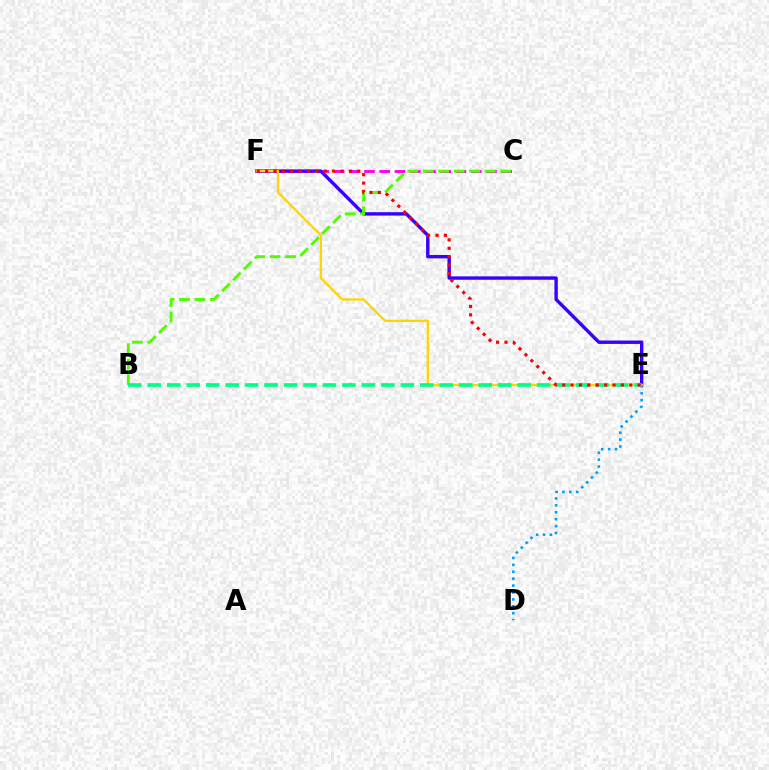{('C', 'F'): [{'color': '#ff00ed', 'line_style': 'dashed', 'thickness': 2.07}], ('D', 'E'): [{'color': '#009eff', 'line_style': 'dotted', 'thickness': 1.88}], ('E', 'F'): [{'color': '#3700ff', 'line_style': 'solid', 'thickness': 2.44}, {'color': '#ffd500', 'line_style': 'solid', 'thickness': 1.66}, {'color': '#ff0000', 'line_style': 'dotted', 'thickness': 2.28}], ('B', 'C'): [{'color': '#4fff00', 'line_style': 'dashed', 'thickness': 2.1}], ('B', 'E'): [{'color': '#00ff86', 'line_style': 'dashed', 'thickness': 2.64}]}